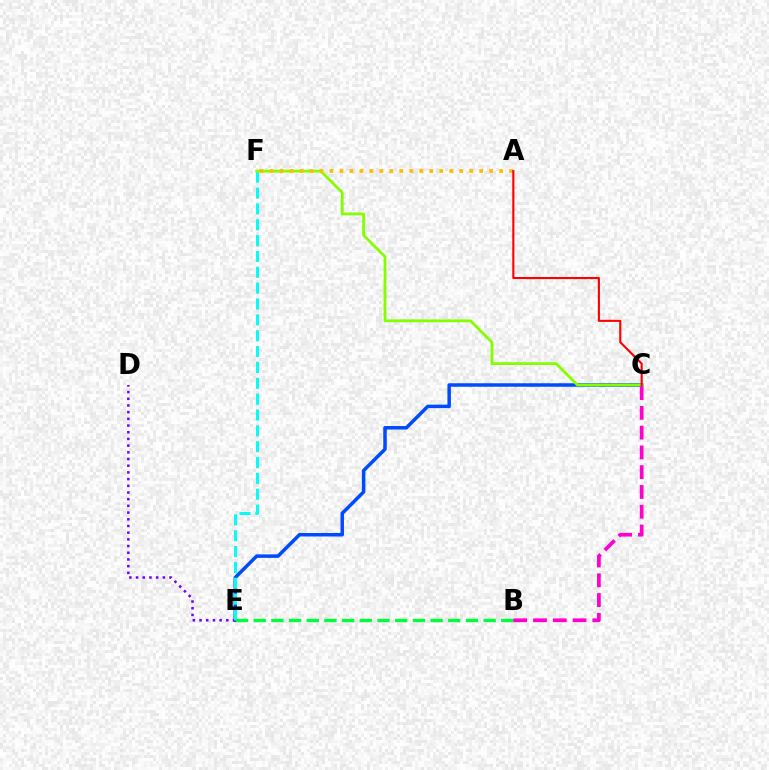{('C', 'E'): [{'color': '#004bff', 'line_style': 'solid', 'thickness': 2.52}], ('D', 'E'): [{'color': '#7200ff', 'line_style': 'dotted', 'thickness': 1.82}], ('E', 'F'): [{'color': '#00fff6', 'line_style': 'dashed', 'thickness': 2.15}], ('B', 'E'): [{'color': '#00ff39', 'line_style': 'dashed', 'thickness': 2.4}], ('C', 'F'): [{'color': '#84ff00', 'line_style': 'solid', 'thickness': 2.02}], ('B', 'C'): [{'color': '#ff00cf', 'line_style': 'dashed', 'thickness': 2.69}], ('A', 'F'): [{'color': '#ffbd00', 'line_style': 'dotted', 'thickness': 2.71}], ('A', 'C'): [{'color': '#ff0000', 'line_style': 'solid', 'thickness': 1.52}]}